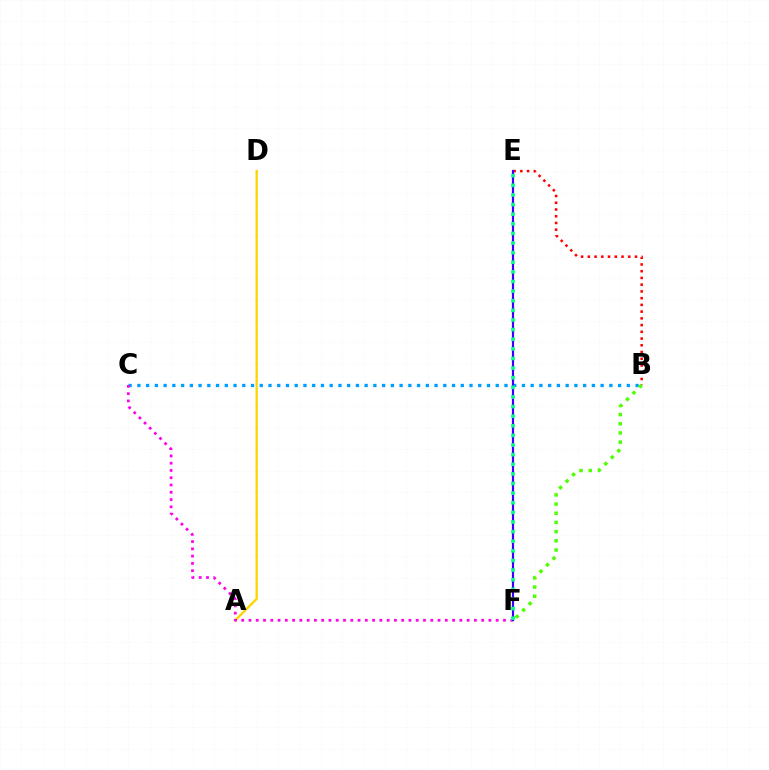{('B', 'E'): [{'color': '#ff0000', 'line_style': 'dotted', 'thickness': 1.83}], ('B', 'C'): [{'color': '#009eff', 'line_style': 'dotted', 'thickness': 2.37}], ('A', 'D'): [{'color': '#ffd500', 'line_style': 'solid', 'thickness': 1.7}], ('C', 'F'): [{'color': '#ff00ed', 'line_style': 'dotted', 'thickness': 1.98}], ('E', 'F'): [{'color': '#3700ff', 'line_style': 'solid', 'thickness': 1.57}, {'color': '#00ff86', 'line_style': 'dotted', 'thickness': 2.61}], ('B', 'F'): [{'color': '#4fff00', 'line_style': 'dotted', 'thickness': 2.5}]}